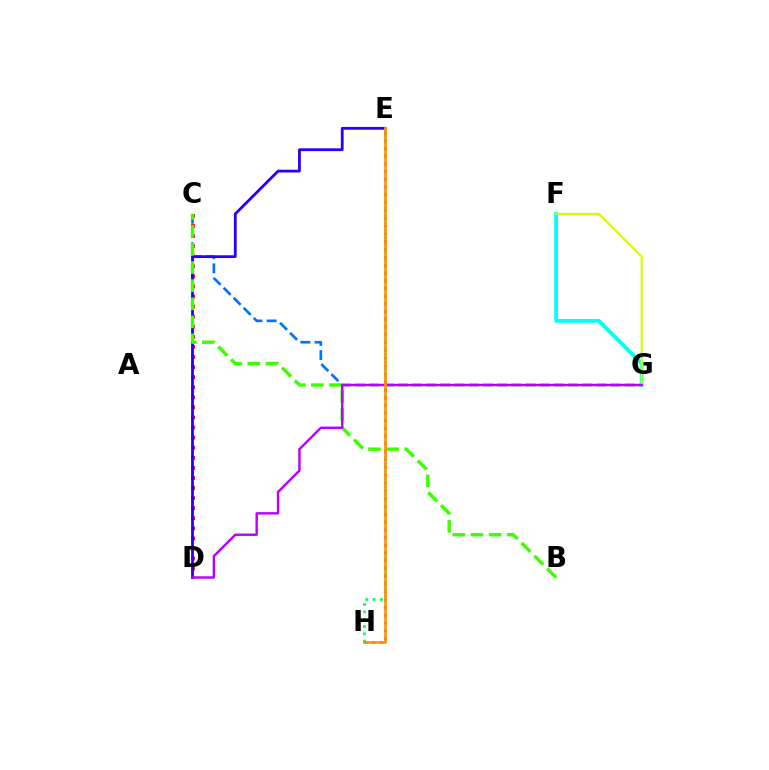{('C', 'G'): [{'color': '#0074ff', 'line_style': 'dashed', 'thickness': 1.93}], ('E', 'H'): [{'color': '#00ff5c', 'line_style': 'dotted', 'thickness': 1.99}, {'color': '#ff00ac', 'line_style': 'dotted', 'thickness': 2.11}, {'color': '#ff9400', 'line_style': 'solid', 'thickness': 1.9}], ('C', 'D'): [{'color': '#ff0000', 'line_style': 'dotted', 'thickness': 2.74}], ('D', 'E'): [{'color': '#2500ff', 'line_style': 'solid', 'thickness': 2.0}], ('F', 'G'): [{'color': '#00fff6', 'line_style': 'solid', 'thickness': 2.7}, {'color': '#d1ff00', 'line_style': 'solid', 'thickness': 1.53}], ('B', 'C'): [{'color': '#3dff00', 'line_style': 'dashed', 'thickness': 2.46}], ('D', 'G'): [{'color': '#b900ff', 'line_style': 'solid', 'thickness': 1.74}]}